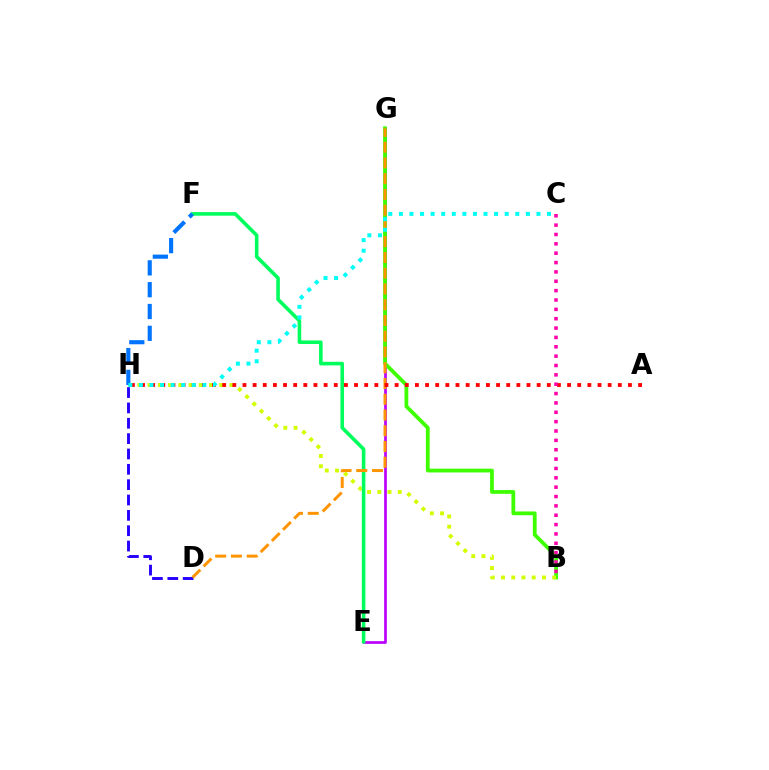{('E', 'G'): [{'color': '#b900ff', 'line_style': 'solid', 'thickness': 1.93}], ('B', 'G'): [{'color': '#3dff00', 'line_style': 'solid', 'thickness': 2.72}], ('B', 'H'): [{'color': '#d1ff00', 'line_style': 'dotted', 'thickness': 2.78}], ('D', 'H'): [{'color': '#2500ff', 'line_style': 'dashed', 'thickness': 2.09}], ('E', 'F'): [{'color': '#00ff5c', 'line_style': 'solid', 'thickness': 2.58}], ('D', 'G'): [{'color': '#ff9400', 'line_style': 'dashed', 'thickness': 2.14}], ('F', 'H'): [{'color': '#0074ff', 'line_style': 'dashed', 'thickness': 2.96}], ('A', 'H'): [{'color': '#ff0000', 'line_style': 'dotted', 'thickness': 2.76}], ('B', 'C'): [{'color': '#ff00ac', 'line_style': 'dotted', 'thickness': 2.54}], ('C', 'H'): [{'color': '#00fff6', 'line_style': 'dotted', 'thickness': 2.88}]}